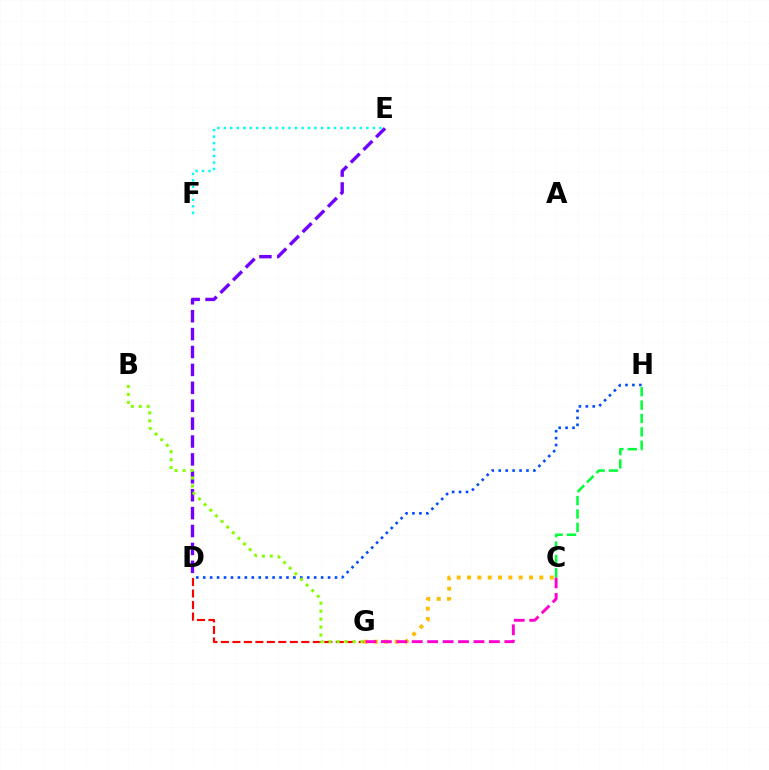{('D', 'E'): [{'color': '#7200ff', 'line_style': 'dashed', 'thickness': 2.43}], ('E', 'F'): [{'color': '#00fff6', 'line_style': 'dotted', 'thickness': 1.76}], ('D', 'H'): [{'color': '#004bff', 'line_style': 'dotted', 'thickness': 1.88}], ('D', 'G'): [{'color': '#ff0000', 'line_style': 'dashed', 'thickness': 1.56}], ('C', 'G'): [{'color': '#ffbd00', 'line_style': 'dotted', 'thickness': 2.81}, {'color': '#ff00cf', 'line_style': 'dashed', 'thickness': 2.1}], ('C', 'H'): [{'color': '#00ff39', 'line_style': 'dashed', 'thickness': 1.82}], ('B', 'G'): [{'color': '#84ff00', 'line_style': 'dotted', 'thickness': 2.16}]}